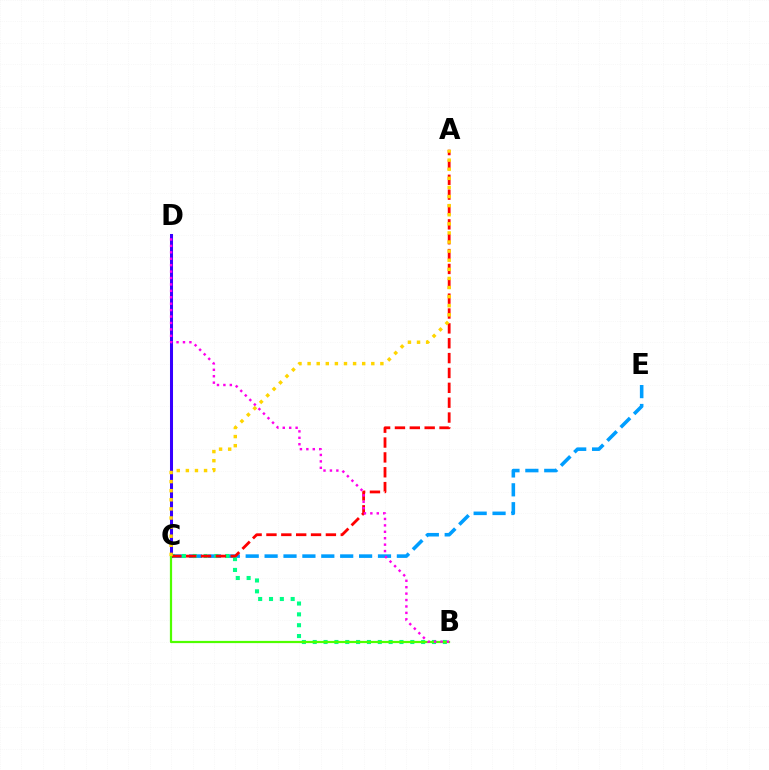{('C', 'E'): [{'color': '#009eff', 'line_style': 'dashed', 'thickness': 2.57}], ('B', 'C'): [{'color': '#00ff86', 'line_style': 'dotted', 'thickness': 2.95}, {'color': '#4fff00', 'line_style': 'solid', 'thickness': 1.6}], ('C', 'D'): [{'color': '#3700ff', 'line_style': 'solid', 'thickness': 2.18}], ('A', 'C'): [{'color': '#ff0000', 'line_style': 'dashed', 'thickness': 2.02}, {'color': '#ffd500', 'line_style': 'dotted', 'thickness': 2.47}], ('B', 'D'): [{'color': '#ff00ed', 'line_style': 'dotted', 'thickness': 1.75}]}